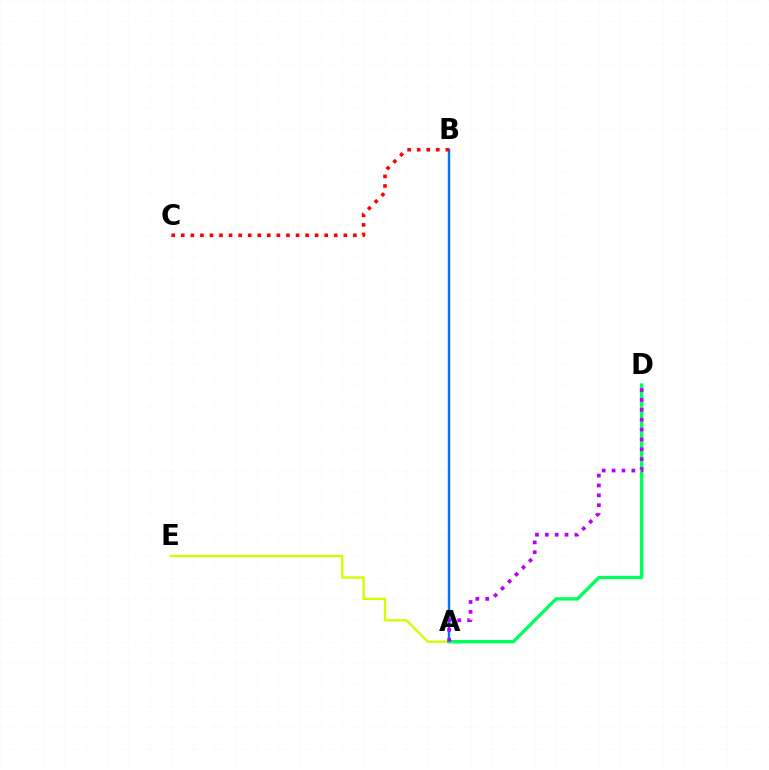{('A', 'E'): [{'color': '#d1ff00', 'line_style': 'solid', 'thickness': 1.69}], ('A', 'B'): [{'color': '#0074ff', 'line_style': 'solid', 'thickness': 1.76}], ('B', 'C'): [{'color': '#ff0000', 'line_style': 'dotted', 'thickness': 2.6}], ('A', 'D'): [{'color': '#00ff5c', 'line_style': 'solid', 'thickness': 2.42}, {'color': '#b900ff', 'line_style': 'dotted', 'thickness': 2.68}]}